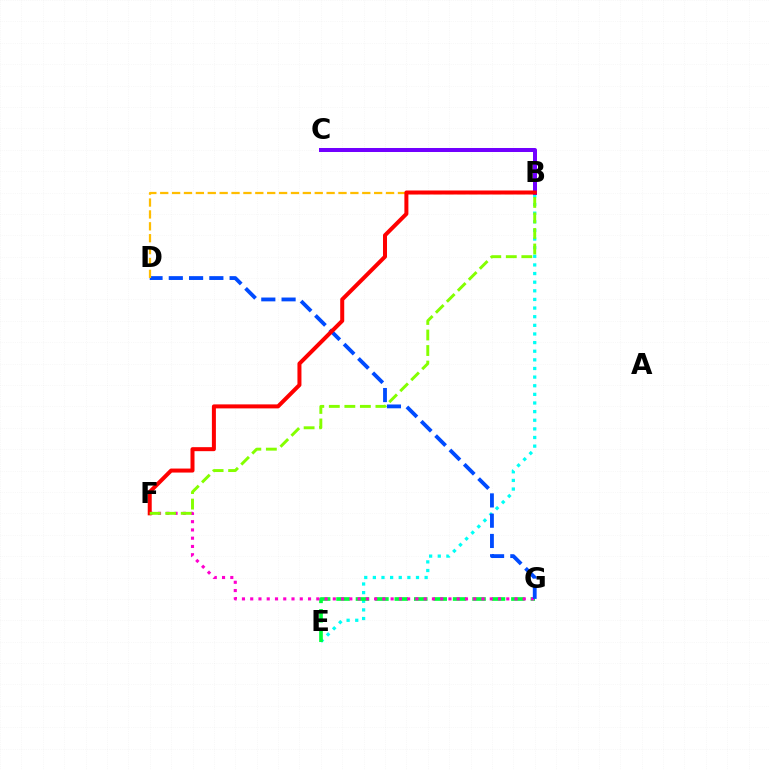{('B', 'E'): [{'color': '#00fff6', 'line_style': 'dotted', 'thickness': 2.34}], ('E', 'G'): [{'color': '#00ff39', 'line_style': 'dashed', 'thickness': 2.64}], ('F', 'G'): [{'color': '#ff00cf', 'line_style': 'dotted', 'thickness': 2.24}], ('B', 'C'): [{'color': '#7200ff', 'line_style': 'solid', 'thickness': 2.88}], ('D', 'G'): [{'color': '#004bff', 'line_style': 'dashed', 'thickness': 2.75}], ('B', 'D'): [{'color': '#ffbd00', 'line_style': 'dashed', 'thickness': 1.61}], ('B', 'F'): [{'color': '#ff0000', 'line_style': 'solid', 'thickness': 2.88}, {'color': '#84ff00', 'line_style': 'dashed', 'thickness': 2.11}]}